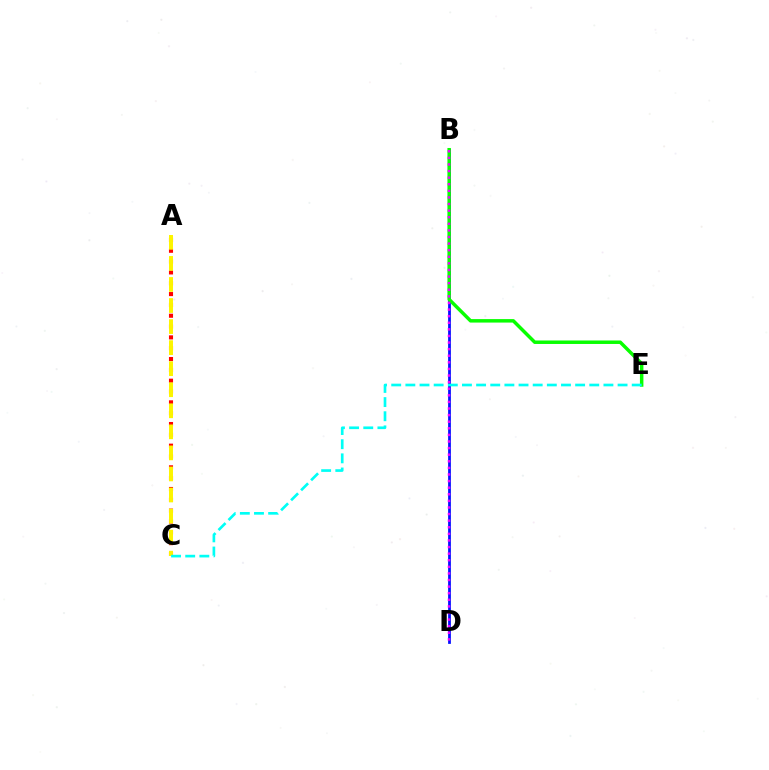{('B', 'D'): [{'color': '#0010ff', 'line_style': 'solid', 'thickness': 1.99}, {'color': '#ee00ff', 'line_style': 'dotted', 'thickness': 1.79}], ('A', 'C'): [{'color': '#ff0000', 'line_style': 'dotted', 'thickness': 2.94}, {'color': '#fcf500', 'line_style': 'dashed', 'thickness': 2.86}], ('B', 'E'): [{'color': '#08ff00', 'line_style': 'solid', 'thickness': 2.5}], ('C', 'E'): [{'color': '#00fff6', 'line_style': 'dashed', 'thickness': 1.92}]}